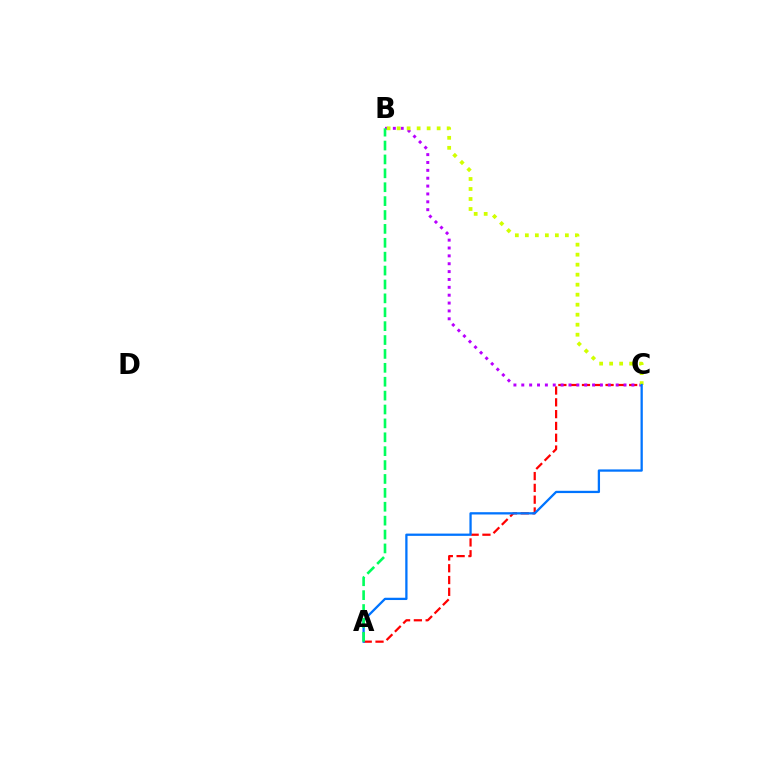{('A', 'C'): [{'color': '#ff0000', 'line_style': 'dashed', 'thickness': 1.6}, {'color': '#0074ff', 'line_style': 'solid', 'thickness': 1.64}], ('B', 'C'): [{'color': '#b900ff', 'line_style': 'dotted', 'thickness': 2.14}, {'color': '#d1ff00', 'line_style': 'dotted', 'thickness': 2.72}], ('A', 'B'): [{'color': '#00ff5c', 'line_style': 'dashed', 'thickness': 1.89}]}